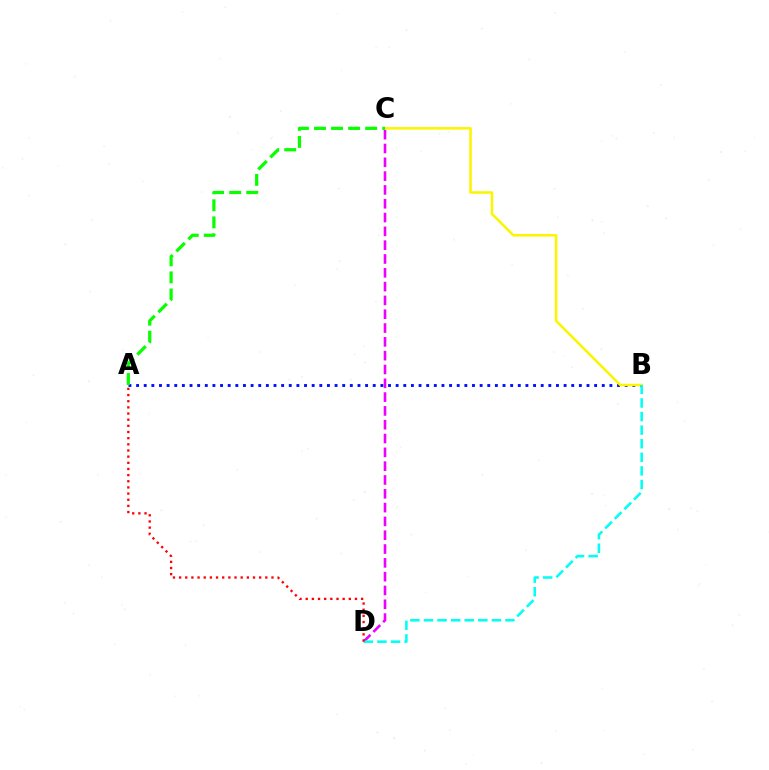{('A', 'B'): [{'color': '#0010ff', 'line_style': 'dotted', 'thickness': 2.07}], ('C', 'D'): [{'color': '#ee00ff', 'line_style': 'dashed', 'thickness': 1.88}], ('B', 'C'): [{'color': '#fcf500', 'line_style': 'solid', 'thickness': 1.84}], ('A', 'C'): [{'color': '#08ff00', 'line_style': 'dashed', 'thickness': 2.32}], ('B', 'D'): [{'color': '#00fff6', 'line_style': 'dashed', 'thickness': 1.85}], ('A', 'D'): [{'color': '#ff0000', 'line_style': 'dotted', 'thickness': 1.67}]}